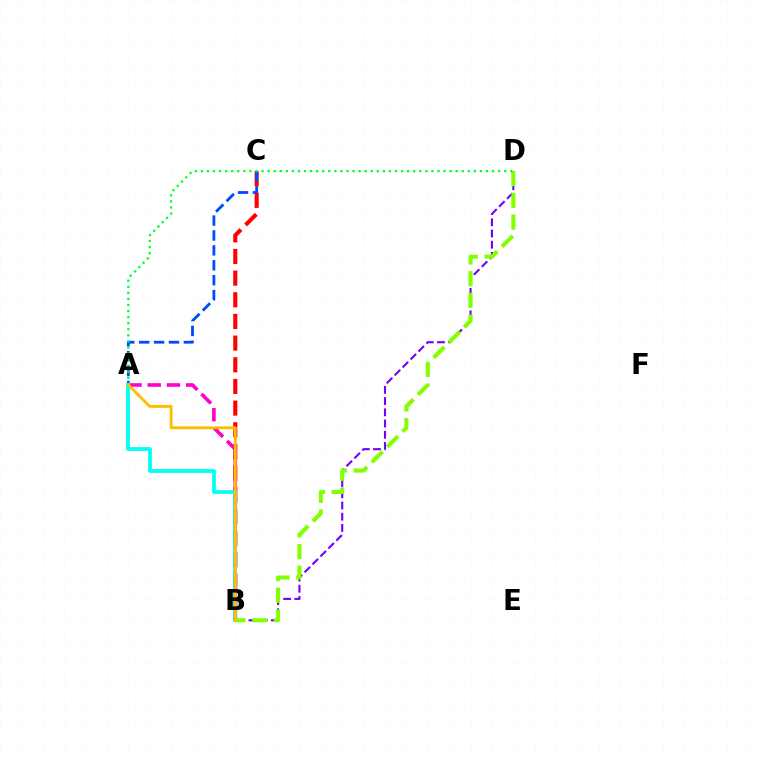{('B', 'C'): [{'color': '#ff0000', 'line_style': 'dashed', 'thickness': 2.94}], ('A', 'B'): [{'color': '#ff00cf', 'line_style': 'dashed', 'thickness': 2.61}, {'color': '#00fff6', 'line_style': 'solid', 'thickness': 2.72}, {'color': '#ffbd00', 'line_style': 'solid', 'thickness': 2.07}], ('B', 'D'): [{'color': '#7200ff', 'line_style': 'dashed', 'thickness': 1.52}, {'color': '#84ff00', 'line_style': 'dashed', 'thickness': 2.95}], ('A', 'C'): [{'color': '#004bff', 'line_style': 'dashed', 'thickness': 2.02}], ('A', 'D'): [{'color': '#00ff39', 'line_style': 'dotted', 'thickness': 1.65}]}